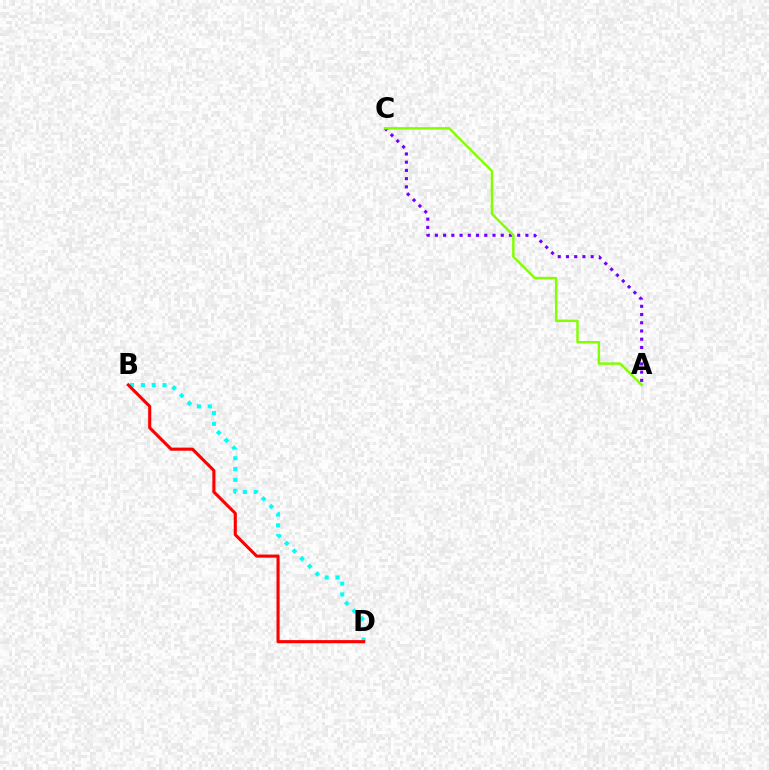{('A', 'C'): [{'color': '#7200ff', 'line_style': 'dotted', 'thickness': 2.24}, {'color': '#84ff00', 'line_style': 'solid', 'thickness': 1.77}], ('B', 'D'): [{'color': '#00fff6', 'line_style': 'dotted', 'thickness': 2.94}, {'color': '#ff0000', 'line_style': 'solid', 'thickness': 2.23}]}